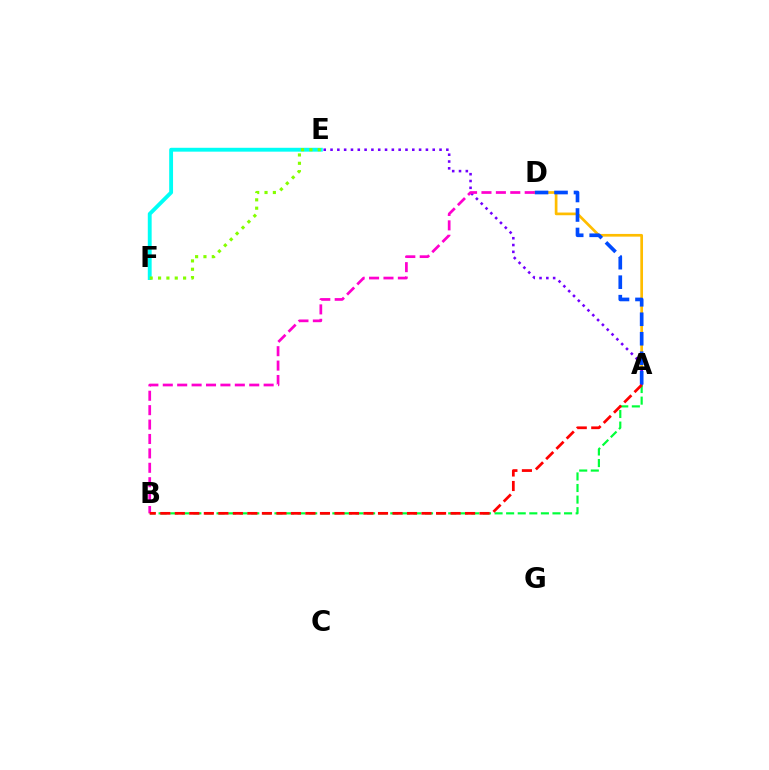{('E', 'F'): [{'color': '#00fff6', 'line_style': 'solid', 'thickness': 2.78}, {'color': '#84ff00', 'line_style': 'dotted', 'thickness': 2.27}], ('A', 'D'): [{'color': '#ffbd00', 'line_style': 'solid', 'thickness': 1.94}, {'color': '#004bff', 'line_style': 'dashed', 'thickness': 2.65}], ('A', 'E'): [{'color': '#7200ff', 'line_style': 'dotted', 'thickness': 1.85}], ('A', 'B'): [{'color': '#00ff39', 'line_style': 'dashed', 'thickness': 1.57}, {'color': '#ff0000', 'line_style': 'dashed', 'thickness': 1.97}], ('B', 'D'): [{'color': '#ff00cf', 'line_style': 'dashed', 'thickness': 1.96}]}